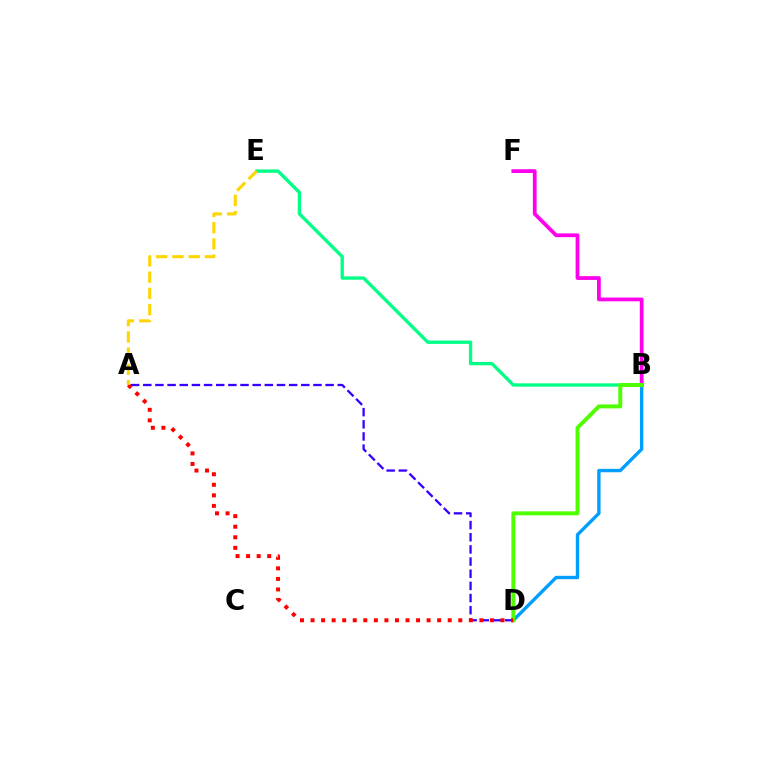{('A', 'D'): [{'color': '#3700ff', 'line_style': 'dashed', 'thickness': 1.65}, {'color': '#ff0000', 'line_style': 'dotted', 'thickness': 2.87}], ('B', 'E'): [{'color': '#00ff86', 'line_style': 'solid', 'thickness': 2.4}], ('B', 'D'): [{'color': '#009eff', 'line_style': 'solid', 'thickness': 2.43}, {'color': '#4fff00', 'line_style': 'solid', 'thickness': 2.83}], ('B', 'F'): [{'color': '#ff00ed', 'line_style': 'solid', 'thickness': 2.7}], ('A', 'E'): [{'color': '#ffd500', 'line_style': 'dashed', 'thickness': 2.21}]}